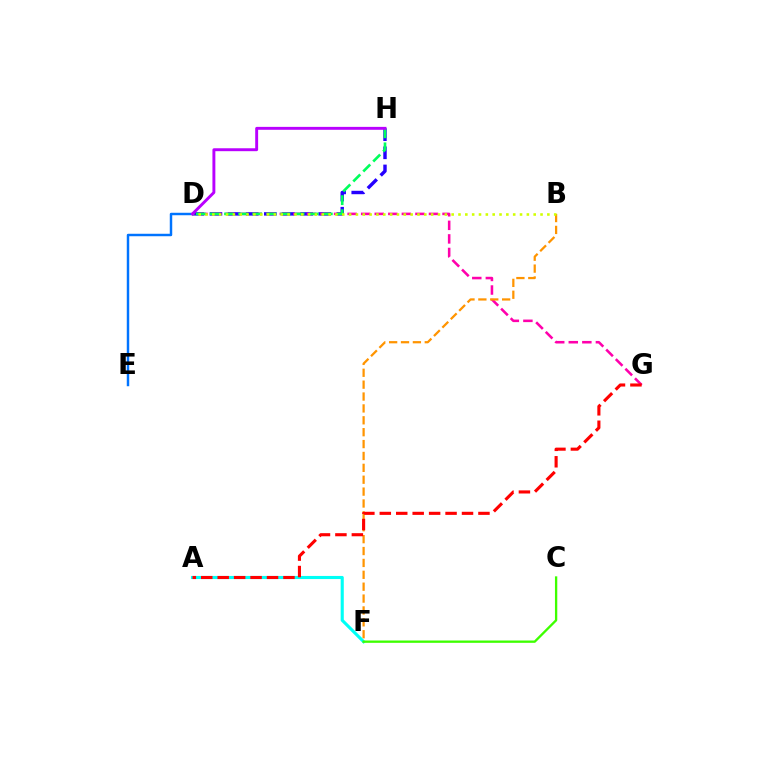{('D', 'H'): [{'color': '#2500ff', 'line_style': 'dashed', 'thickness': 2.46}, {'color': '#00ff5c', 'line_style': 'dashed', 'thickness': 1.92}, {'color': '#b900ff', 'line_style': 'solid', 'thickness': 2.1}], ('D', 'G'): [{'color': '#ff00ac', 'line_style': 'dashed', 'thickness': 1.84}], ('B', 'F'): [{'color': '#ff9400', 'line_style': 'dashed', 'thickness': 1.61}], ('D', 'E'): [{'color': '#0074ff', 'line_style': 'solid', 'thickness': 1.77}], ('A', 'F'): [{'color': '#00fff6', 'line_style': 'solid', 'thickness': 2.24}], ('C', 'F'): [{'color': '#3dff00', 'line_style': 'solid', 'thickness': 1.67}], ('B', 'D'): [{'color': '#d1ff00', 'line_style': 'dotted', 'thickness': 1.86}], ('A', 'G'): [{'color': '#ff0000', 'line_style': 'dashed', 'thickness': 2.23}]}